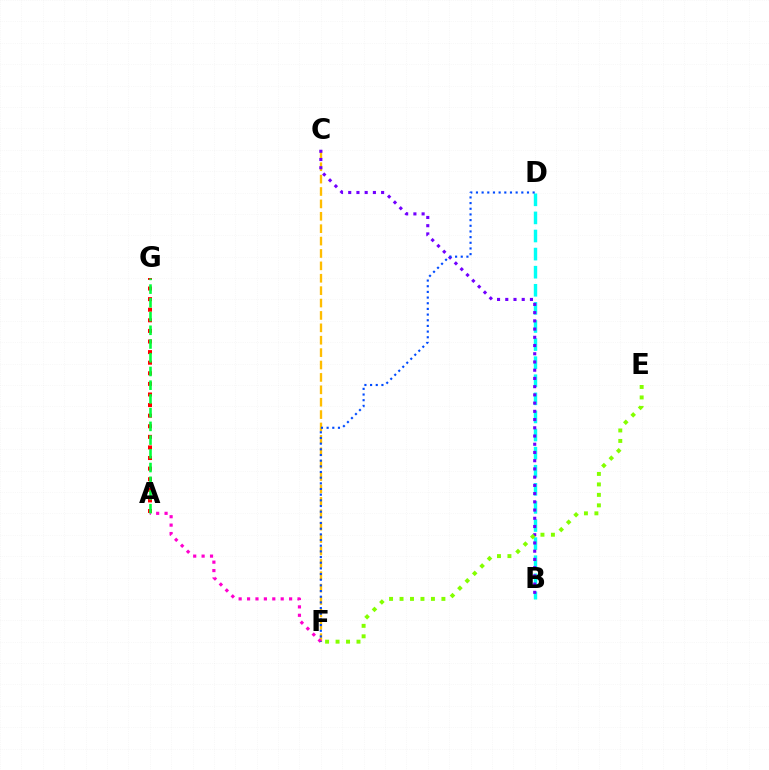{('C', 'F'): [{'color': '#ffbd00', 'line_style': 'dashed', 'thickness': 1.68}], ('B', 'D'): [{'color': '#00fff6', 'line_style': 'dashed', 'thickness': 2.46}], ('A', 'F'): [{'color': '#ff00cf', 'line_style': 'dotted', 'thickness': 2.29}], ('B', 'C'): [{'color': '#7200ff', 'line_style': 'dotted', 'thickness': 2.24}], ('A', 'G'): [{'color': '#ff0000', 'line_style': 'dotted', 'thickness': 2.88}, {'color': '#00ff39', 'line_style': 'dashed', 'thickness': 1.86}], ('D', 'F'): [{'color': '#004bff', 'line_style': 'dotted', 'thickness': 1.54}], ('E', 'F'): [{'color': '#84ff00', 'line_style': 'dotted', 'thickness': 2.84}]}